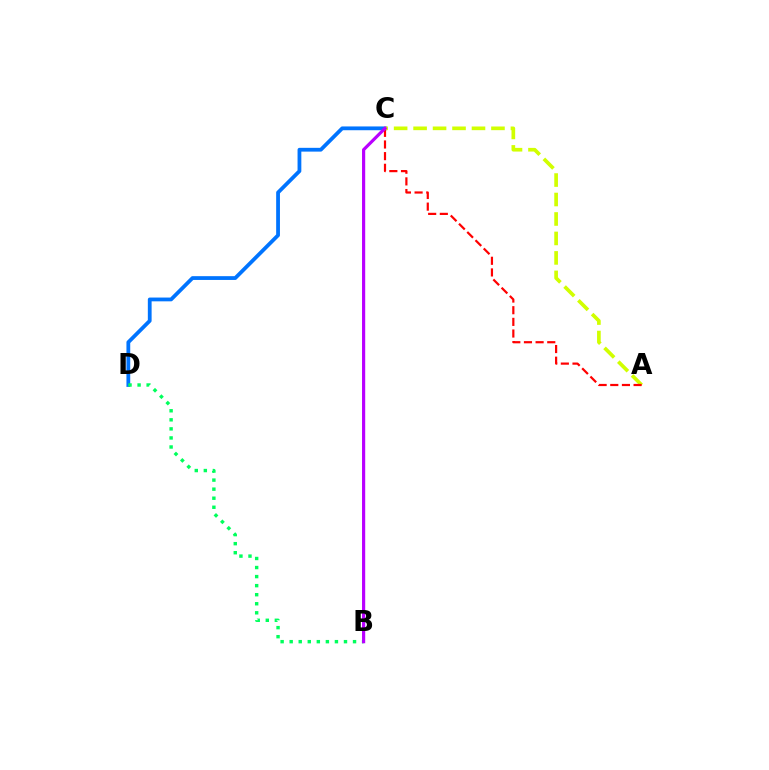{('C', 'D'): [{'color': '#0074ff', 'line_style': 'solid', 'thickness': 2.72}], ('B', 'D'): [{'color': '#00ff5c', 'line_style': 'dotted', 'thickness': 2.46}], ('A', 'C'): [{'color': '#d1ff00', 'line_style': 'dashed', 'thickness': 2.64}, {'color': '#ff0000', 'line_style': 'dashed', 'thickness': 1.58}], ('B', 'C'): [{'color': '#b900ff', 'line_style': 'solid', 'thickness': 2.29}]}